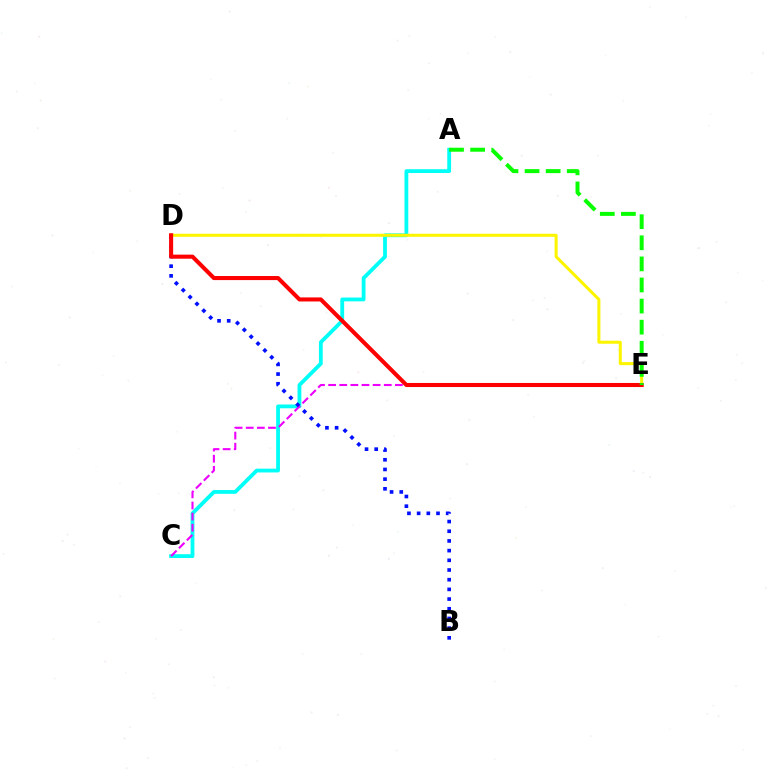{('A', 'C'): [{'color': '#00fff6', 'line_style': 'solid', 'thickness': 2.74}], ('D', 'E'): [{'color': '#fcf500', 'line_style': 'solid', 'thickness': 2.18}, {'color': '#ff0000', 'line_style': 'solid', 'thickness': 2.93}], ('C', 'E'): [{'color': '#ee00ff', 'line_style': 'dashed', 'thickness': 1.51}], ('B', 'D'): [{'color': '#0010ff', 'line_style': 'dotted', 'thickness': 2.63}], ('A', 'E'): [{'color': '#08ff00', 'line_style': 'dashed', 'thickness': 2.87}]}